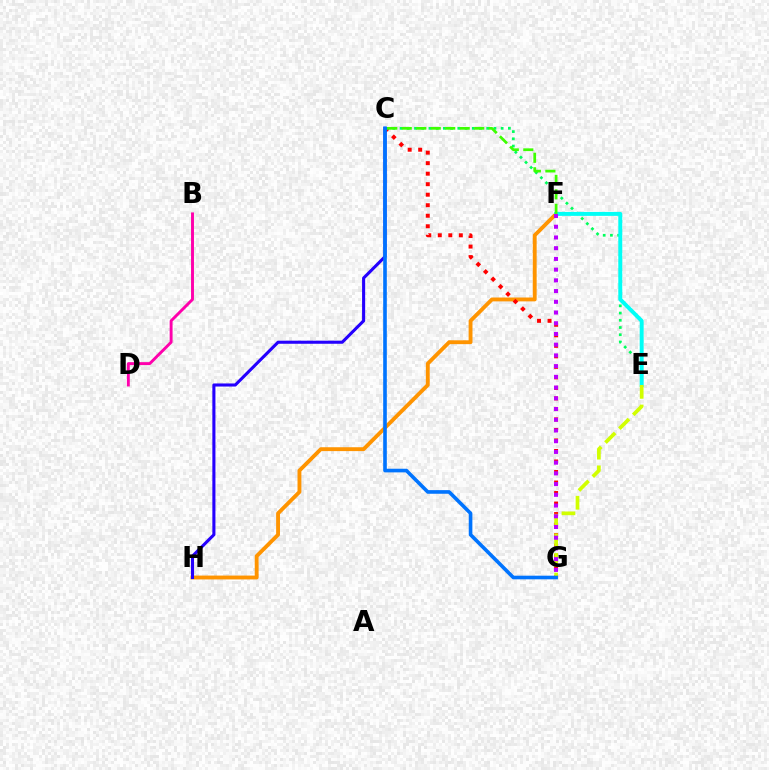{('F', 'H'): [{'color': '#ff9400', 'line_style': 'solid', 'thickness': 2.78}], ('C', 'G'): [{'color': '#ff0000', 'line_style': 'dotted', 'thickness': 2.86}, {'color': '#0074ff', 'line_style': 'solid', 'thickness': 2.61}], ('C', 'E'): [{'color': '#00ff5c', 'line_style': 'dotted', 'thickness': 1.96}], ('E', 'F'): [{'color': '#00fff6', 'line_style': 'solid', 'thickness': 2.85}], ('E', 'G'): [{'color': '#d1ff00', 'line_style': 'dashed', 'thickness': 2.67}], ('B', 'D'): [{'color': '#ff00ac', 'line_style': 'solid', 'thickness': 2.1}], ('C', 'H'): [{'color': '#2500ff', 'line_style': 'solid', 'thickness': 2.22}], ('C', 'F'): [{'color': '#3dff00', 'line_style': 'dashed', 'thickness': 1.97}], ('F', 'G'): [{'color': '#b900ff', 'line_style': 'dotted', 'thickness': 2.91}]}